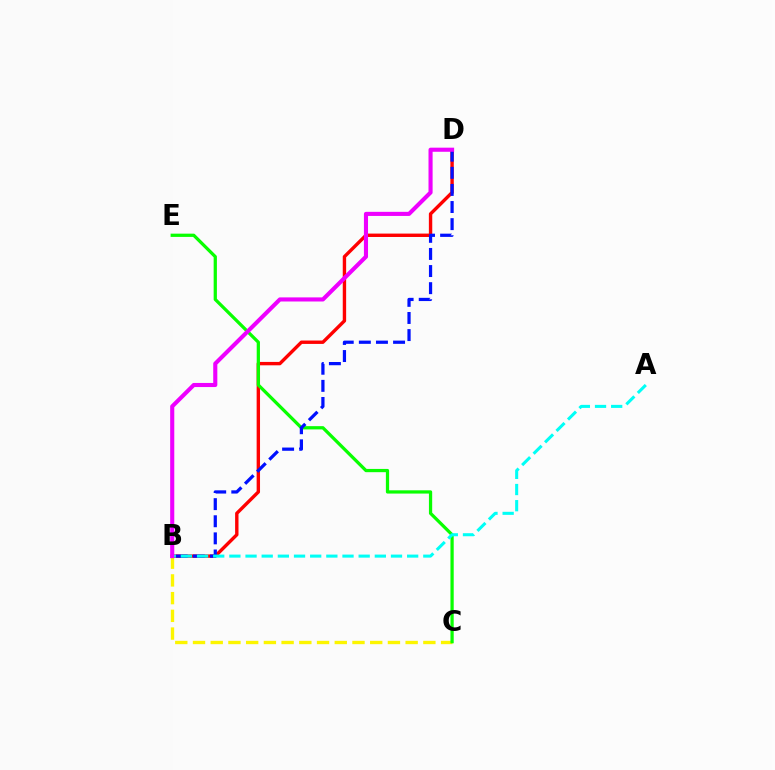{('B', 'C'): [{'color': '#fcf500', 'line_style': 'dashed', 'thickness': 2.41}], ('B', 'D'): [{'color': '#ff0000', 'line_style': 'solid', 'thickness': 2.44}, {'color': '#0010ff', 'line_style': 'dashed', 'thickness': 2.32}, {'color': '#ee00ff', 'line_style': 'solid', 'thickness': 2.95}], ('C', 'E'): [{'color': '#08ff00', 'line_style': 'solid', 'thickness': 2.34}], ('A', 'B'): [{'color': '#00fff6', 'line_style': 'dashed', 'thickness': 2.2}]}